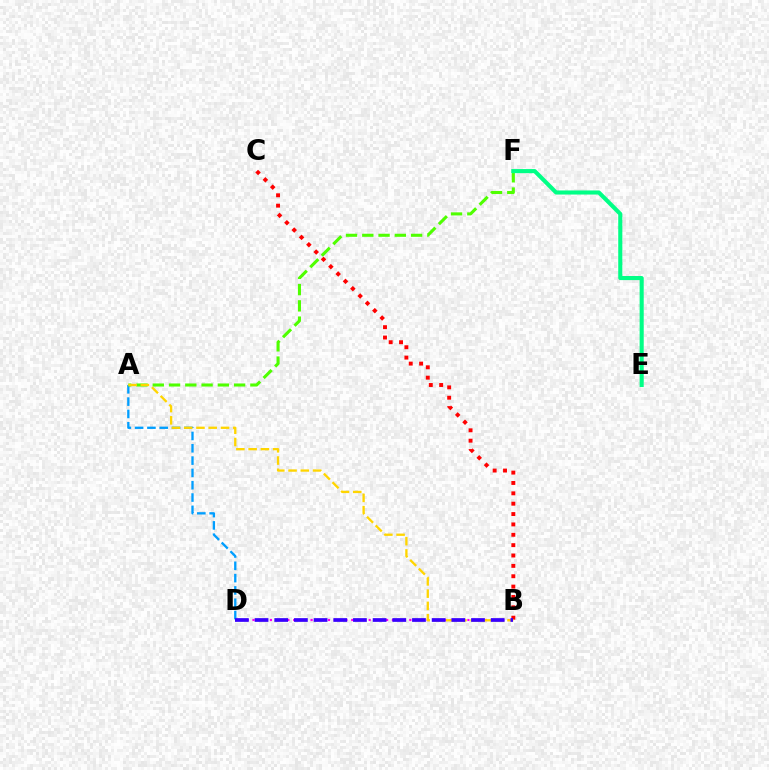{('B', 'C'): [{'color': '#ff0000', 'line_style': 'dotted', 'thickness': 2.82}], ('A', 'D'): [{'color': '#009eff', 'line_style': 'dashed', 'thickness': 1.67}], ('B', 'D'): [{'color': '#ff00ed', 'line_style': 'dotted', 'thickness': 1.58}, {'color': '#3700ff', 'line_style': 'dashed', 'thickness': 2.67}], ('A', 'F'): [{'color': '#4fff00', 'line_style': 'dashed', 'thickness': 2.21}], ('E', 'F'): [{'color': '#00ff86', 'line_style': 'solid', 'thickness': 2.95}], ('A', 'B'): [{'color': '#ffd500', 'line_style': 'dashed', 'thickness': 1.67}]}